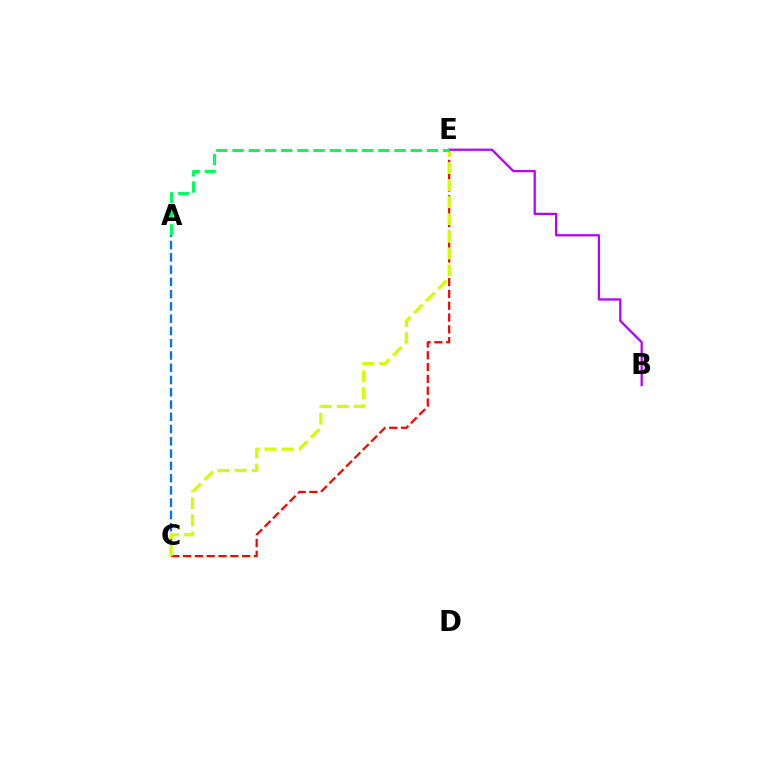{('C', 'E'): [{'color': '#ff0000', 'line_style': 'dashed', 'thickness': 1.61}, {'color': '#d1ff00', 'line_style': 'dashed', 'thickness': 2.32}], ('A', 'C'): [{'color': '#0074ff', 'line_style': 'dashed', 'thickness': 1.67}], ('B', 'E'): [{'color': '#b900ff', 'line_style': 'solid', 'thickness': 1.64}], ('A', 'E'): [{'color': '#00ff5c', 'line_style': 'dashed', 'thickness': 2.2}]}